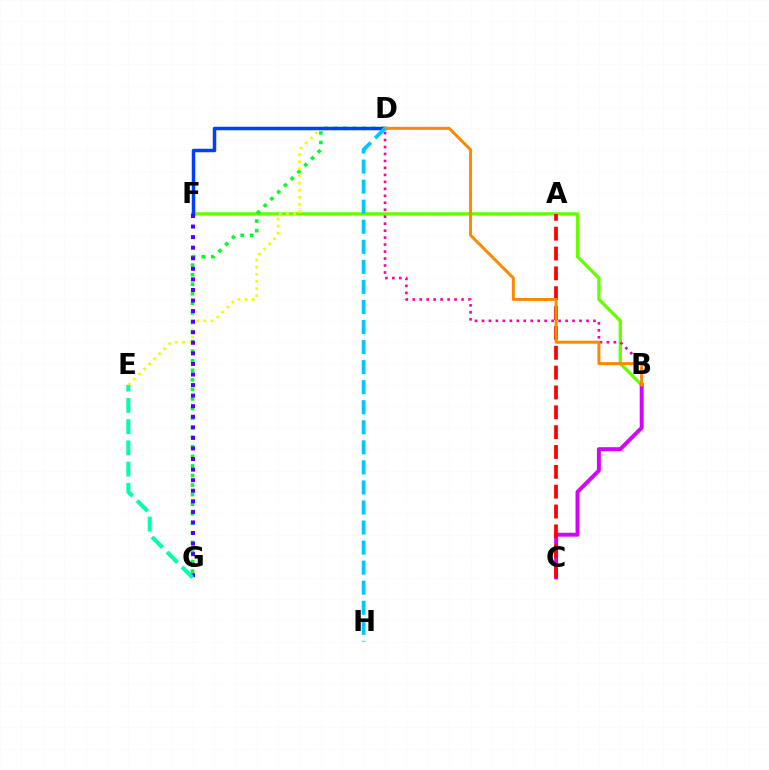{('B', 'F'): [{'color': '#66ff00', 'line_style': 'solid', 'thickness': 2.37}], ('D', 'G'): [{'color': '#00ff27', 'line_style': 'dotted', 'thickness': 2.6}], ('B', 'C'): [{'color': '#d600ff', 'line_style': 'solid', 'thickness': 2.83}], ('B', 'D'): [{'color': '#ff00a0', 'line_style': 'dotted', 'thickness': 1.89}, {'color': '#ff8800', 'line_style': 'solid', 'thickness': 2.13}], ('D', 'E'): [{'color': '#eeff00', 'line_style': 'dotted', 'thickness': 1.94}], ('D', 'F'): [{'color': '#003fff', 'line_style': 'solid', 'thickness': 2.51}], ('F', 'G'): [{'color': '#4f00ff', 'line_style': 'dotted', 'thickness': 2.87}], ('A', 'C'): [{'color': '#ff0000', 'line_style': 'dashed', 'thickness': 2.7}], ('E', 'G'): [{'color': '#00ffaf', 'line_style': 'dashed', 'thickness': 2.89}], ('D', 'H'): [{'color': '#00c7ff', 'line_style': 'dashed', 'thickness': 2.72}]}